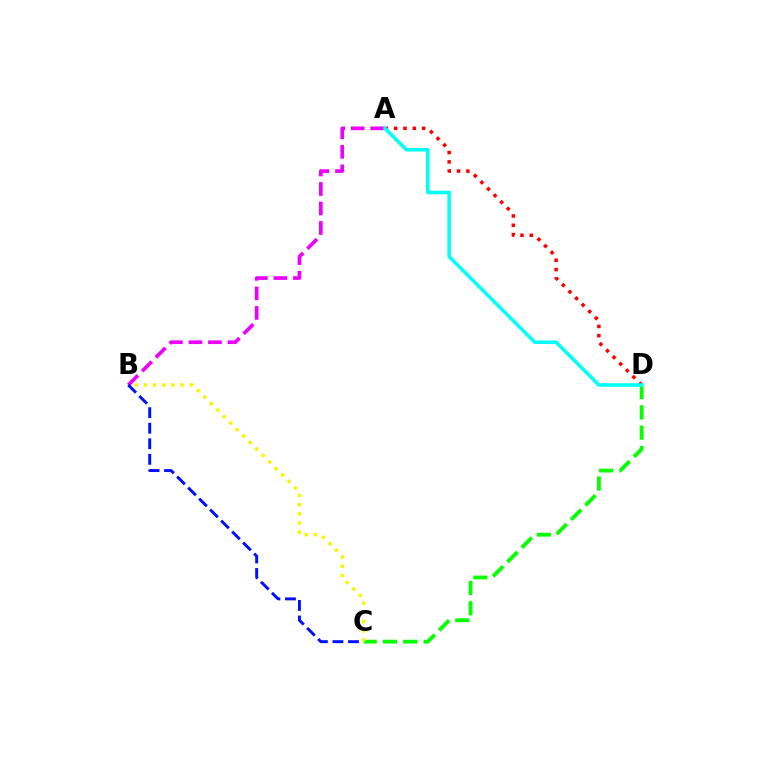{('C', 'D'): [{'color': '#08ff00', 'line_style': 'dashed', 'thickness': 2.76}], ('B', 'C'): [{'color': '#fcf500', 'line_style': 'dotted', 'thickness': 2.49}, {'color': '#0010ff', 'line_style': 'dashed', 'thickness': 2.11}], ('A', 'B'): [{'color': '#ee00ff', 'line_style': 'dashed', 'thickness': 2.65}], ('A', 'D'): [{'color': '#ff0000', 'line_style': 'dotted', 'thickness': 2.53}, {'color': '#00fff6', 'line_style': 'solid', 'thickness': 2.55}]}